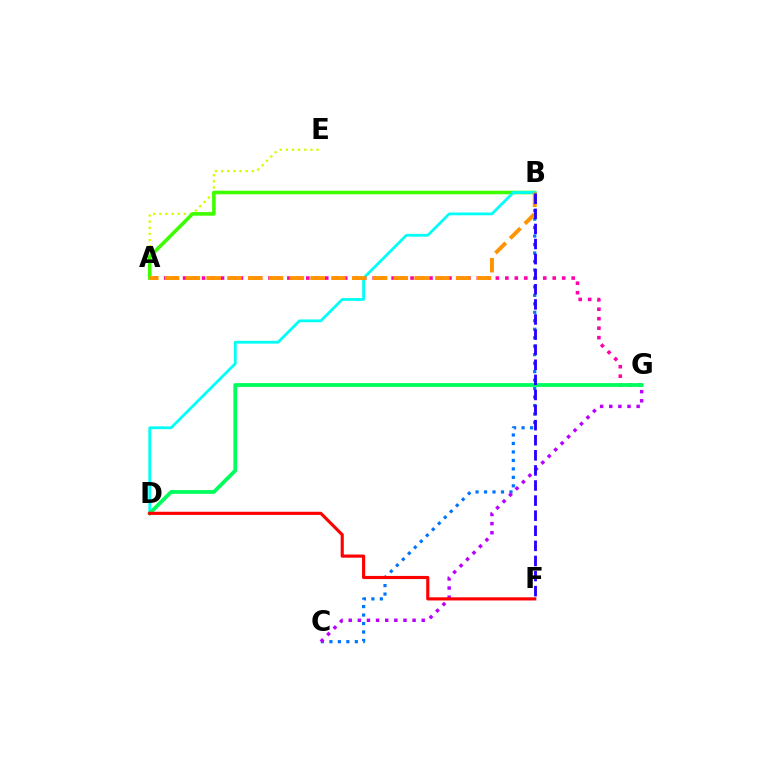{('A', 'G'): [{'color': '#ff00ac', 'line_style': 'dotted', 'thickness': 2.57}], ('B', 'C'): [{'color': '#0074ff', 'line_style': 'dotted', 'thickness': 2.3}], ('A', 'E'): [{'color': '#d1ff00', 'line_style': 'dotted', 'thickness': 1.67}], ('A', 'B'): [{'color': '#3dff00', 'line_style': 'solid', 'thickness': 2.58}, {'color': '#ff9400', 'line_style': 'dashed', 'thickness': 2.82}], ('B', 'D'): [{'color': '#00fff6', 'line_style': 'solid', 'thickness': 2.0}], ('D', 'G'): [{'color': '#00ff5c', 'line_style': 'solid', 'thickness': 2.73}], ('C', 'G'): [{'color': '#b900ff', 'line_style': 'dotted', 'thickness': 2.48}], ('B', 'F'): [{'color': '#2500ff', 'line_style': 'dashed', 'thickness': 2.05}], ('D', 'F'): [{'color': '#ff0000', 'line_style': 'solid', 'thickness': 2.27}]}